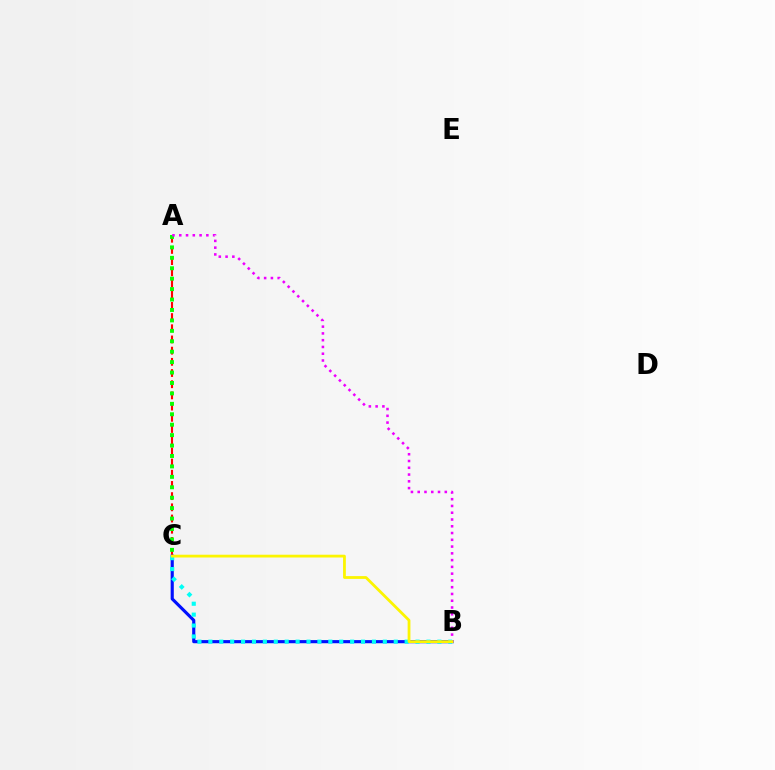{('A', 'C'): [{'color': '#ff0000', 'line_style': 'dashed', 'thickness': 1.52}, {'color': '#08ff00', 'line_style': 'dotted', 'thickness': 2.83}], ('B', 'C'): [{'color': '#0010ff', 'line_style': 'solid', 'thickness': 2.26}, {'color': '#00fff6', 'line_style': 'dotted', 'thickness': 2.96}, {'color': '#fcf500', 'line_style': 'solid', 'thickness': 2.01}], ('A', 'B'): [{'color': '#ee00ff', 'line_style': 'dotted', 'thickness': 1.84}]}